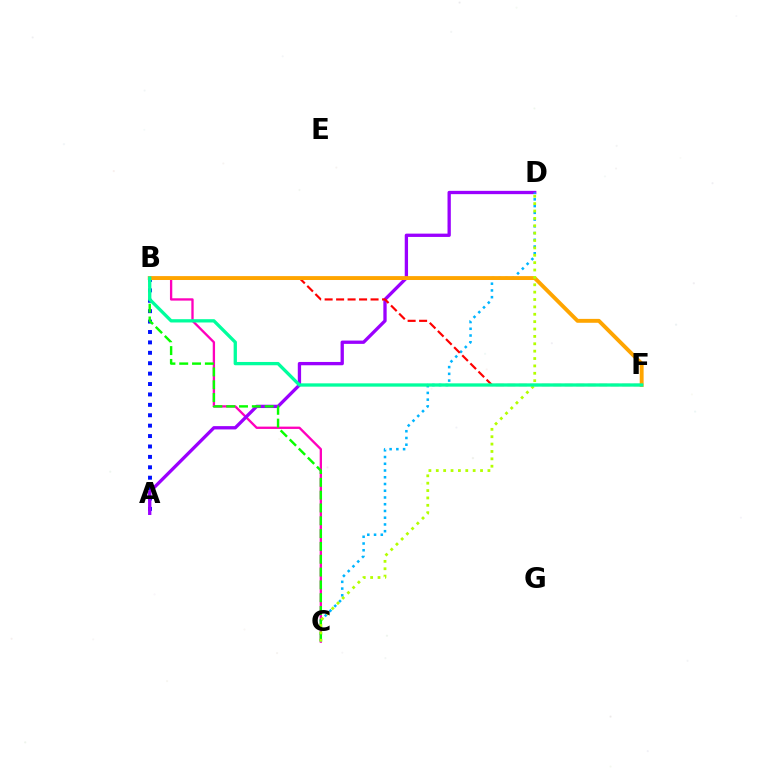{('A', 'B'): [{'color': '#0010ff', 'line_style': 'dotted', 'thickness': 2.83}], ('B', 'C'): [{'color': '#ff00bd', 'line_style': 'solid', 'thickness': 1.67}, {'color': '#08ff00', 'line_style': 'dashed', 'thickness': 1.74}], ('A', 'D'): [{'color': '#9b00ff', 'line_style': 'solid', 'thickness': 2.38}], ('C', 'D'): [{'color': '#00b5ff', 'line_style': 'dotted', 'thickness': 1.83}, {'color': '#b3ff00', 'line_style': 'dotted', 'thickness': 2.0}], ('B', 'F'): [{'color': '#ff0000', 'line_style': 'dashed', 'thickness': 1.56}, {'color': '#ffa500', 'line_style': 'solid', 'thickness': 2.81}, {'color': '#00ff9d', 'line_style': 'solid', 'thickness': 2.38}]}